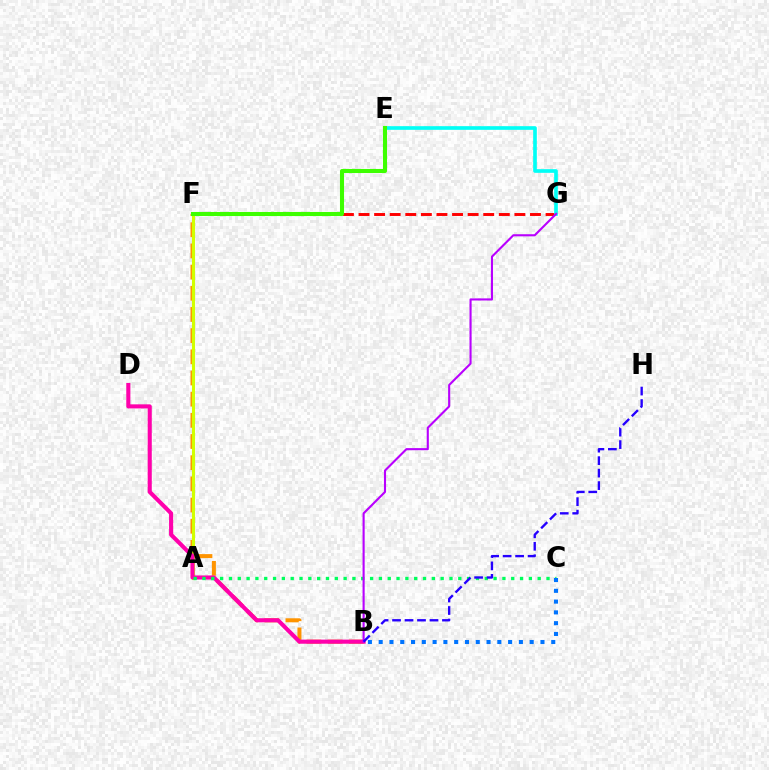{('B', 'F'): [{'color': '#ff9400', 'line_style': 'dashed', 'thickness': 2.88}], ('F', 'G'): [{'color': '#ff0000', 'line_style': 'dashed', 'thickness': 2.12}], ('E', 'G'): [{'color': '#00fff6', 'line_style': 'solid', 'thickness': 2.63}], ('A', 'F'): [{'color': '#d1ff00', 'line_style': 'solid', 'thickness': 2.22}], ('B', 'D'): [{'color': '#ff00ac', 'line_style': 'solid', 'thickness': 2.95}], ('E', 'F'): [{'color': '#3dff00', 'line_style': 'solid', 'thickness': 2.93}], ('A', 'C'): [{'color': '#00ff5c', 'line_style': 'dotted', 'thickness': 2.4}], ('B', 'C'): [{'color': '#0074ff', 'line_style': 'dotted', 'thickness': 2.93}], ('B', 'G'): [{'color': '#b900ff', 'line_style': 'solid', 'thickness': 1.52}], ('B', 'H'): [{'color': '#2500ff', 'line_style': 'dashed', 'thickness': 1.7}]}